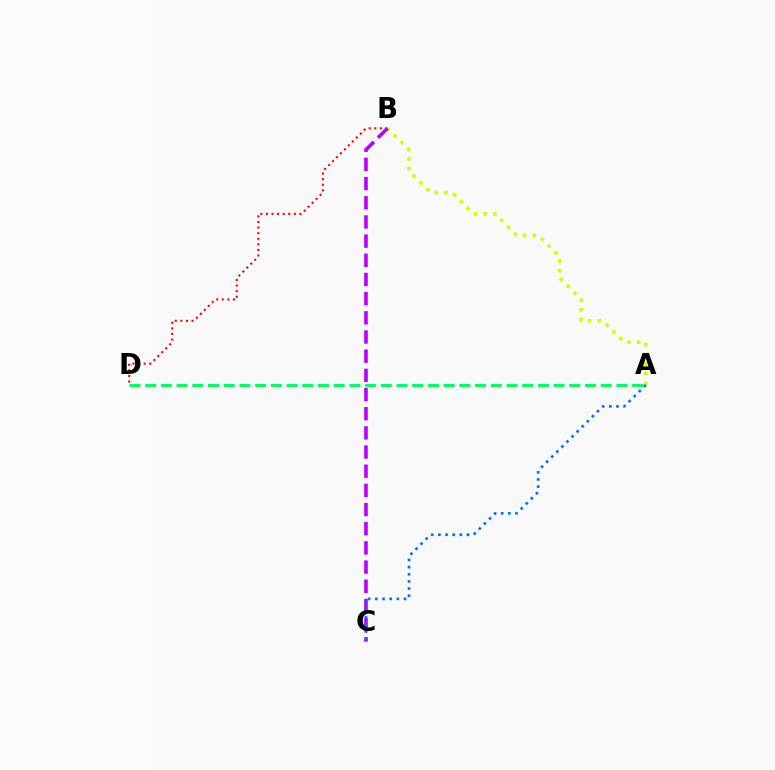{('B', 'D'): [{'color': '#ff0000', 'line_style': 'dotted', 'thickness': 1.52}], ('A', 'B'): [{'color': '#d1ff00', 'line_style': 'dotted', 'thickness': 2.62}], ('B', 'C'): [{'color': '#b900ff', 'line_style': 'dashed', 'thickness': 2.6}], ('A', 'D'): [{'color': '#00ff5c', 'line_style': 'dashed', 'thickness': 2.13}], ('A', 'C'): [{'color': '#0074ff', 'line_style': 'dotted', 'thickness': 1.95}]}